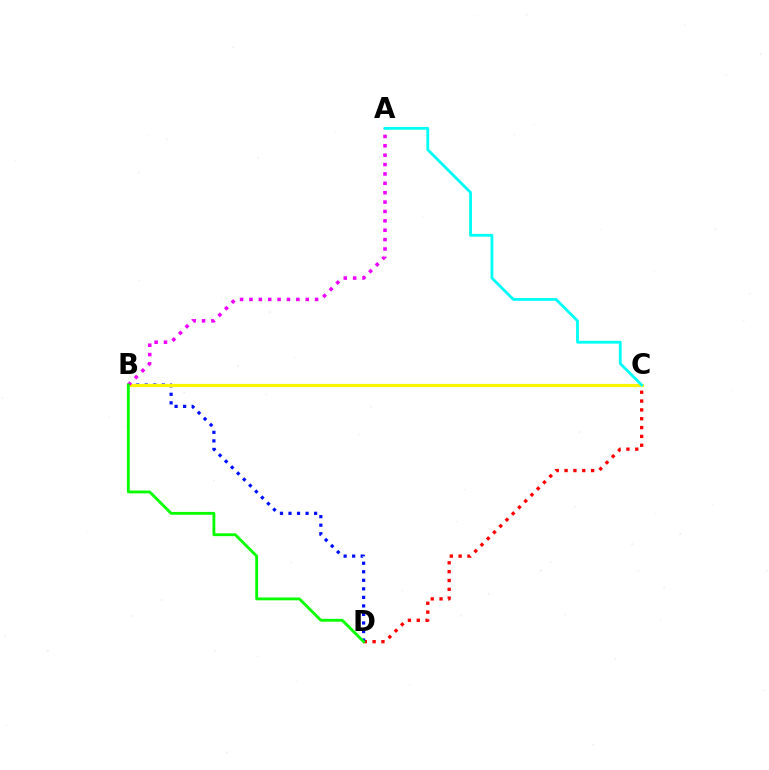{('C', 'D'): [{'color': '#ff0000', 'line_style': 'dotted', 'thickness': 2.4}], ('B', 'D'): [{'color': '#0010ff', 'line_style': 'dotted', 'thickness': 2.32}, {'color': '#08ff00', 'line_style': 'solid', 'thickness': 2.05}], ('B', 'C'): [{'color': '#fcf500', 'line_style': 'solid', 'thickness': 2.3}], ('A', 'B'): [{'color': '#ee00ff', 'line_style': 'dotted', 'thickness': 2.55}], ('A', 'C'): [{'color': '#00fff6', 'line_style': 'solid', 'thickness': 2.02}]}